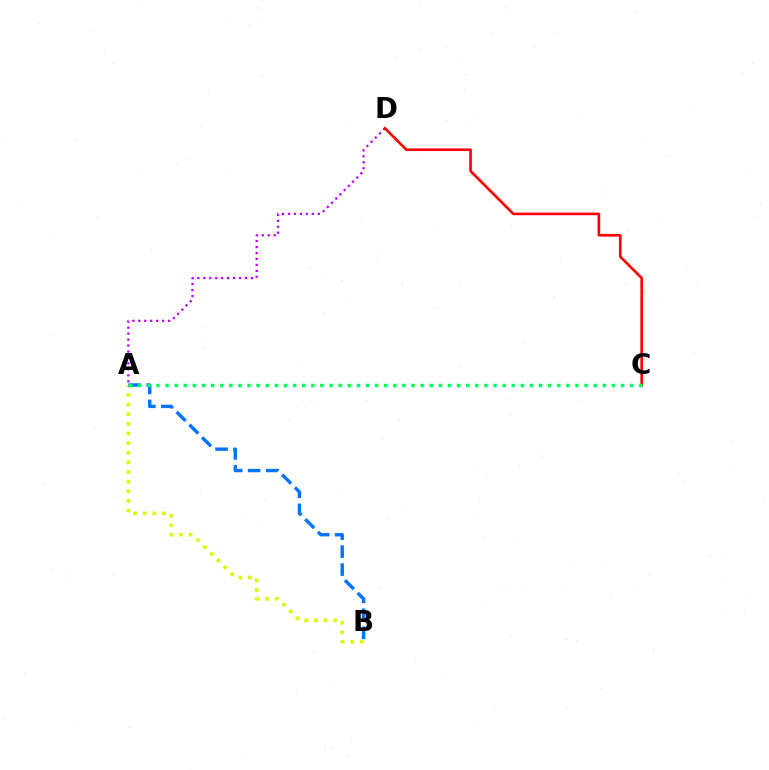{('A', 'D'): [{'color': '#b900ff', 'line_style': 'dotted', 'thickness': 1.62}], ('A', 'B'): [{'color': '#d1ff00', 'line_style': 'dotted', 'thickness': 2.61}, {'color': '#0074ff', 'line_style': 'dashed', 'thickness': 2.45}], ('C', 'D'): [{'color': '#ff0000', 'line_style': 'solid', 'thickness': 1.88}], ('A', 'C'): [{'color': '#00ff5c', 'line_style': 'dotted', 'thickness': 2.48}]}